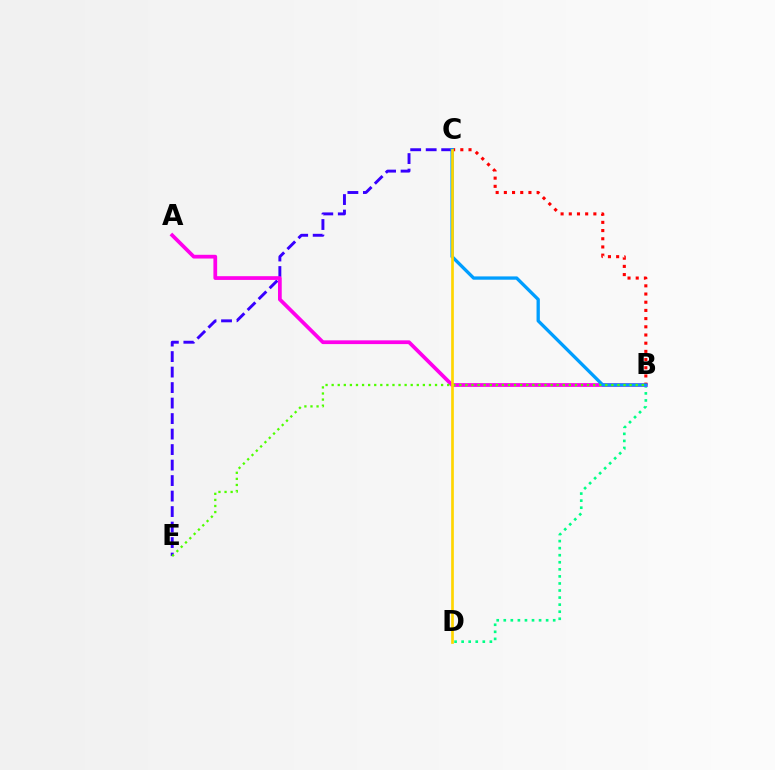{('C', 'E'): [{'color': '#3700ff', 'line_style': 'dashed', 'thickness': 2.11}], ('B', 'D'): [{'color': '#00ff86', 'line_style': 'dotted', 'thickness': 1.92}], ('A', 'B'): [{'color': '#ff00ed', 'line_style': 'solid', 'thickness': 2.69}], ('B', 'C'): [{'color': '#ff0000', 'line_style': 'dotted', 'thickness': 2.23}, {'color': '#009eff', 'line_style': 'solid', 'thickness': 2.38}], ('B', 'E'): [{'color': '#4fff00', 'line_style': 'dotted', 'thickness': 1.65}], ('C', 'D'): [{'color': '#ffd500', 'line_style': 'solid', 'thickness': 1.93}]}